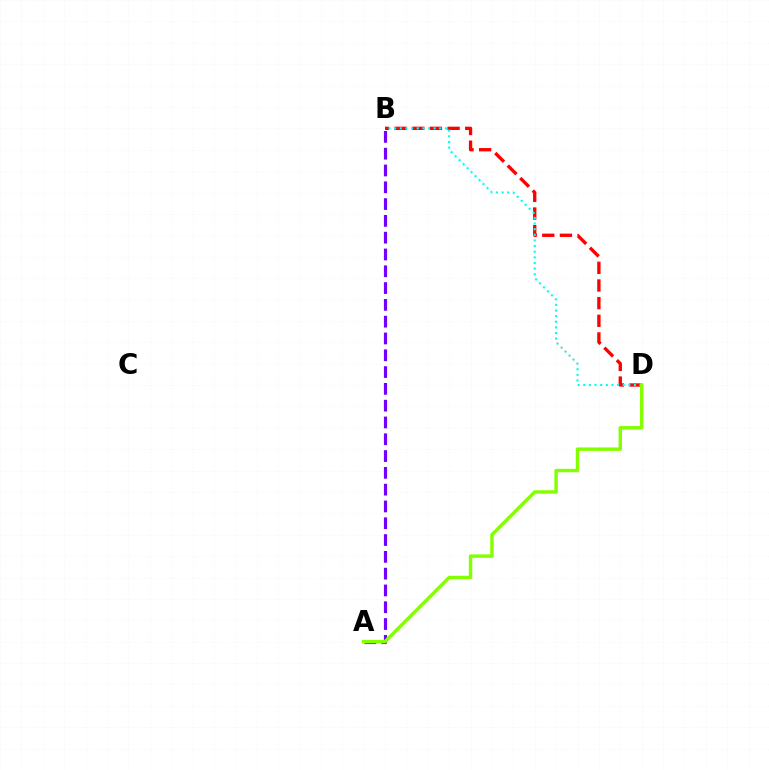{('B', 'D'): [{'color': '#ff0000', 'line_style': 'dashed', 'thickness': 2.4}, {'color': '#00fff6', 'line_style': 'dotted', 'thickness': 1.53}], ('A', 'B'): [{'color': '#7200ff', 'line_style': 'dashed', 'thickness': 2.28}], ('A', 'D'): [{'color': '#84ff00', 'line_style': 'solid', 'thickness': 2.48}]}